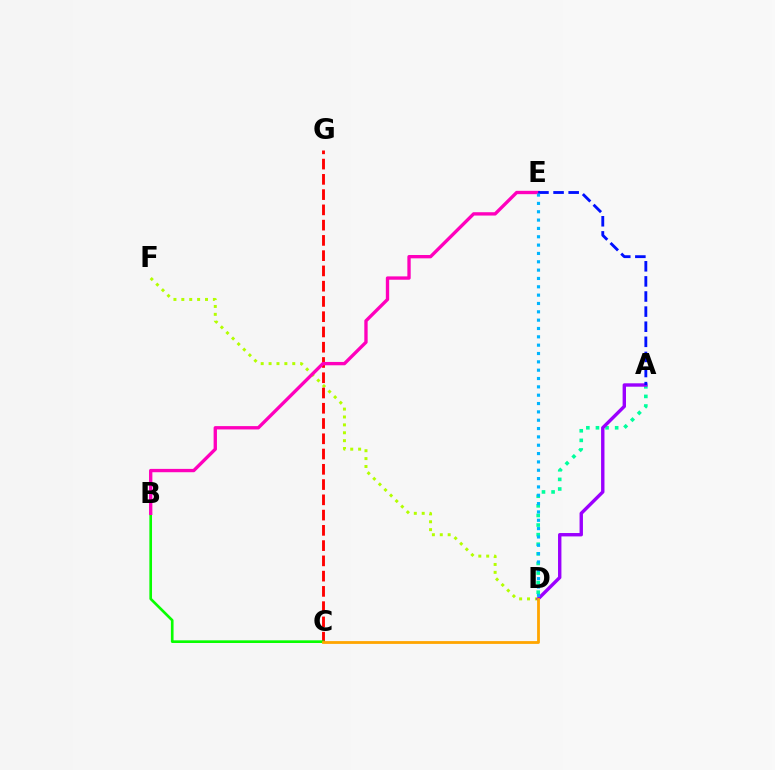{('D', 'F'): [{'color': '#b3ff00', 'line_style': 'dotted', 'thickness': 2.14}], ('C', 'G'): [{'color': '#ff0000', 'line_style': 'dashed', 'thickness': 2.07}], ('B', 'C'): [{'color': '#08ff00', 'line_style': 'solid', 'thickness': 1.92}], ('A', 'D'): [{'color': '#00ff9d', 'line_style': 'dotted', 'thickness': 2.61}, {'color': '#9b00ff', 'line_style': 'solid', 'thickness': 2.44}], ('C', 'D'): [{'color': '#ffa500', 'line_style': 'solid', 'thickness': 2.01}], ('B', 'E'): [{'color': '#ff00bd', 'line_style': 'solid', 'thickness': 2.4}], ('A', 'E'): [{'color': '#0010ff', 'line_style': 'dashed', 'thickness': 2.05}], ('D', 'E'): [{'color': '#00b5ff', 'line_style': 'dotted', 'thickness': 2.27}]}